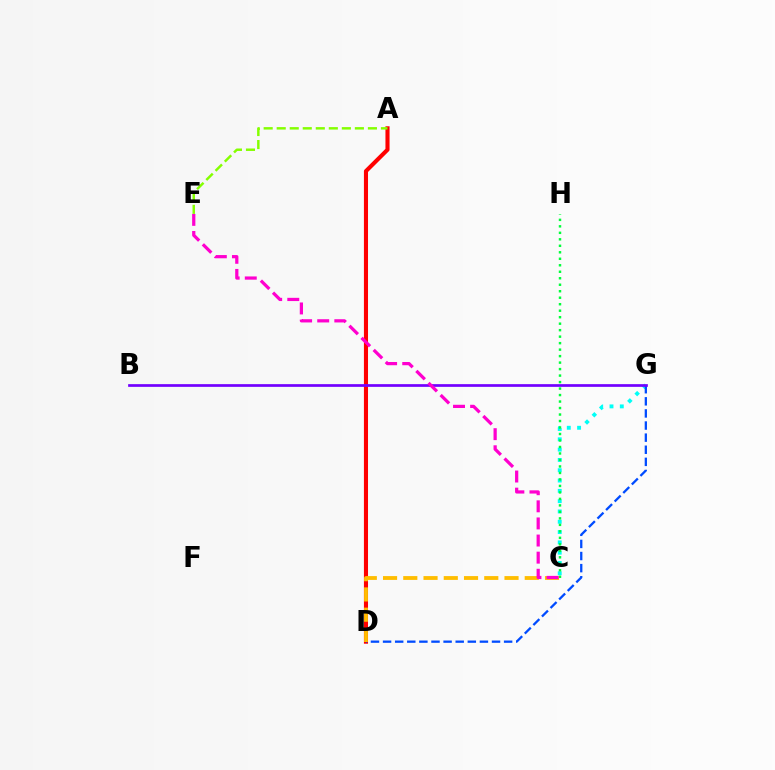{('C', 'G'): [{'color': '#00fff6', 'line_style': 'dotted', 'thickness': 2.8}], ('A', 'D'): [{'color': '#ff0000', 'line_style': 'solid', 'thickness': 2.95}], ('D', 'G'): [{'color': '#004bff', 'line_style': 'dashed', 'thickness': 1.64}], ('B', 'G'): [{'color': '#7200ff', 'line_style': 'solid', 'thickness': 1.95}], ('C', 'H'): [{'color': '#00ff39', 'line_style': 'dotted', 'thickness': 1.76}], ('C', 'D'): [{'color': '#ffbd00', 'line_style': 'dashed', 'thickness': 2.75}], ('C', 'E'): [{'color': '#ff00cf', 'line_style': 'dashed', 'thickness': 2.32}], ('A', 'E'): [{'color': '#84ff00', 'line_style': 'dashed', 'thickness': 1.77}]}